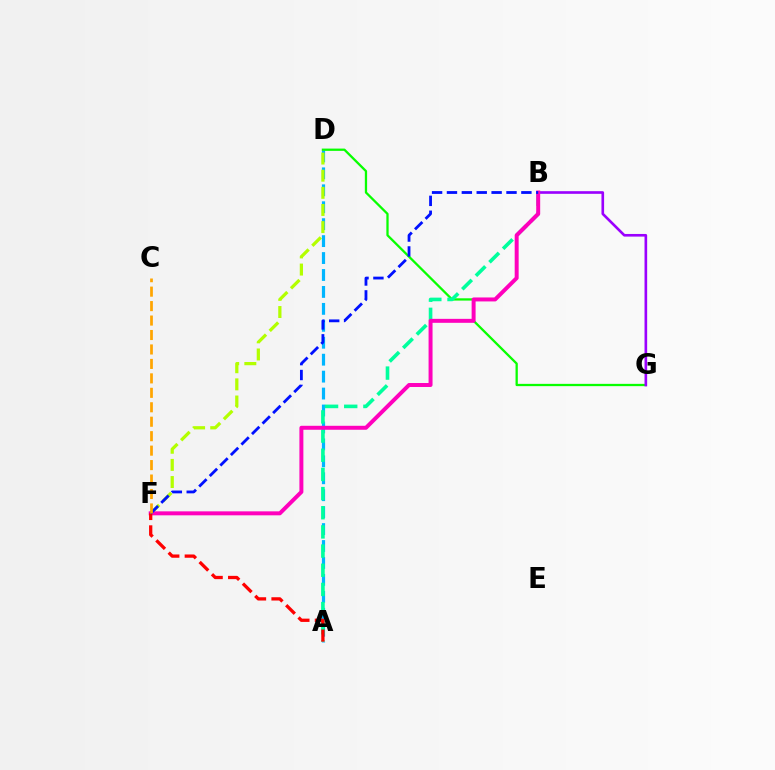{('A', 'D'): [{'color': '#00b5ff', 'line_style': 'dashed', 'thickness': 2.3}], ('D', 'G'): [{'color': '#08ff00', 'line_style': 'solid', 'thickness': 1.64}], ('A', 'B'): [{'color': '#00ff9d', 'line_style': 'dashed', 'thickness': 2.6}], ('D', 'F'): [{'color': '#b3ff00', 'line_style': 'dashed', 'thickness': 2.33}], ('B', 'G'): [{'color': '#9b00ff', 'line_style': 'solid', 'thickness': 1.9}], ('B', 'F'): [{'color': '#ff00bd', 'line_style': 'solid', 'thickness': 2.86}, {'color': '#0010ff', 'line_style': 'dashed', 'thickness': 2.02}], ('A', 'F'): [{'color': '#ff0000', 'line_style': 'dashed', 'thickness': 2.36}], ('C', 'F'): [{'color': '#ffa500', 'line_style': 'dashed', 'thickness': 1.96}]}